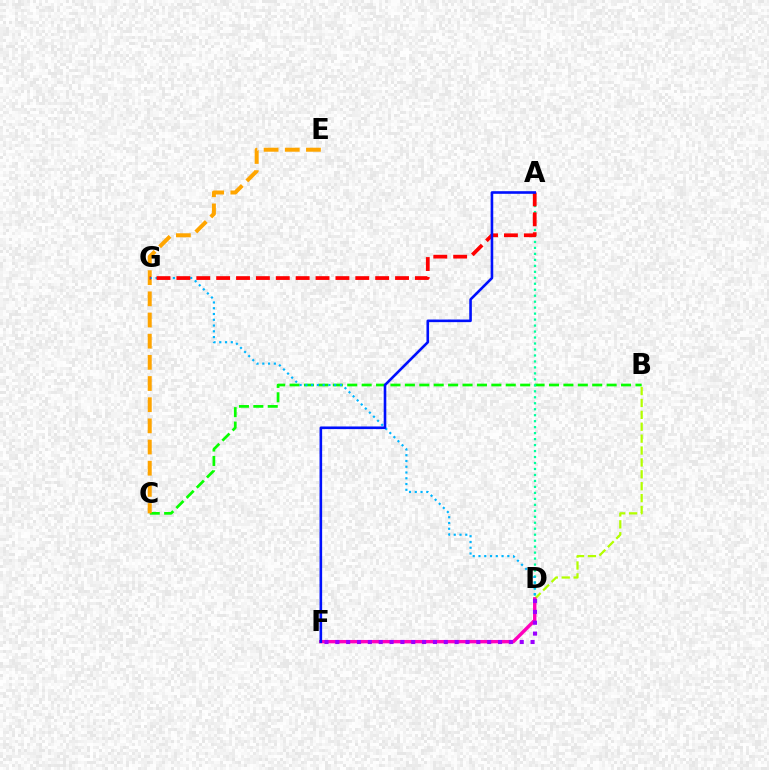{('B', 'C'): [{'color': '#08ff00', 'line_style': 'dashed', 'thickness': 1.96}], ('A', 'D'): [{'color': '#00ff9d', 'line_style': 'dotted', 'thickness': 1.62}], ('B', 'D'): [{'color': '#b3ff00', 'line_style': 'dashed', 'thickness': 1.62}], ('D', 'F'): [{'color': '#ff00bd', 'line_style': 'solid', 'thickness': 2.44}, {'color': '#9b00ff', 'line_style': 'dotted', 'thickness': 2.95}], ('C', 'E'): [{'color': '#ffa500', 'line_style': 'dashed', 'thickness': 2.88}], ('D', 'G'): [{'color': '#00b5ff', 'line_style': 'dotted', 'thickness': 1.57}], ('A', 'G'): [{'color': '#ff0000', 'line_style': 'dashed', 'thickness': 2.7}], ('A', 'F'): [{'color': '#0010ff', 'line_style': 'solid', 'thickness': 1.88}]}